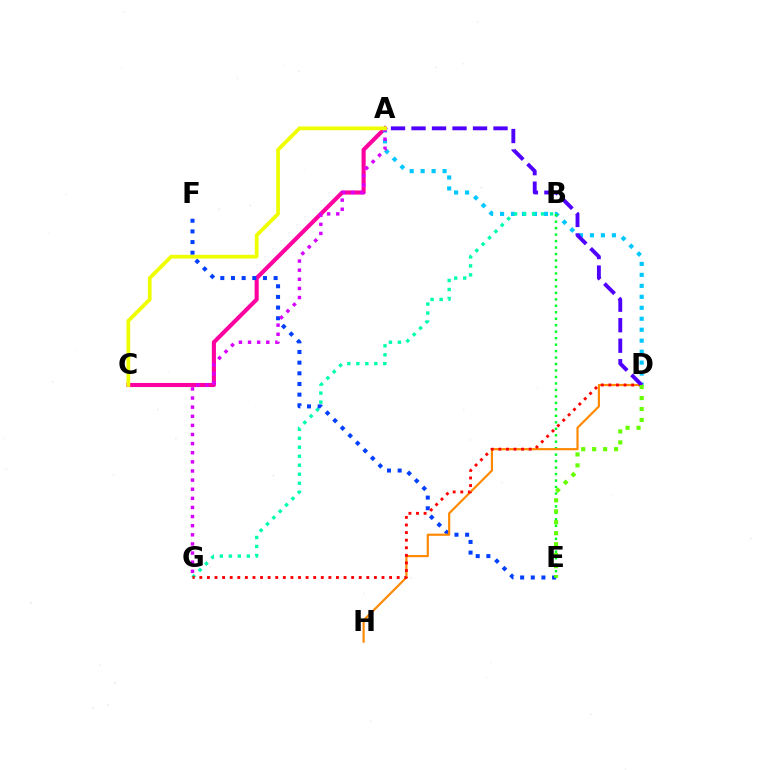{('A', 'C'): [{'color': '#ff00a0', 'line_style': 'solid', 'thickness': 2.95}, {'color': '#eeff00', 'line_style': 'solid', 'thickness': 2.69}], ('A', 'D'): [{'color': '#00c7ff', 'line_style': 'dotted', 'thickness': 2.98}, {'color': '#4f00ff', 'line_style': 'dashed', 'thickness': 2.78}], ('B', 'G'): [{'color': '#00ffaf', 'line_style': 'dotted', 'thickness': 2.44}], ('E', 'F'): [{'color': '#003fff', 'line_style': 'dotted', 'thickness': 2.9}], ('B', 'E'): [{'color': '#00ff27', 'line_style': 'dotted', 'thickness': 1.76}], ('A', 'G'): [{'color': '#d600ff', 'line_style': 'dotted', 'thickness': 2.48}], ('D', 'H'): [{'color': '#ff8800', 'line_style': 'solid', 'thickness': 1.56}], ('D', 'G'): [{'color': '#ff0000', 'line_style': 'dotted', 'thickness': 2.06}], ('D', 'E'): [{'color': '#66ff00', 'line_style': 'dotted', 'thickness': 2.98}]}